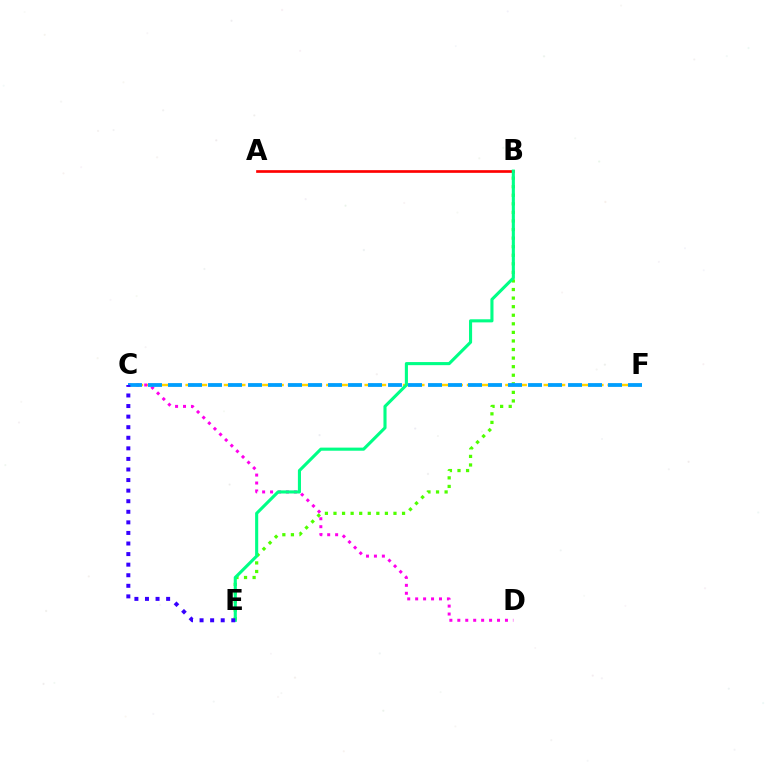{('A', 'B'): [{'color': '#ff0000', 'line_style': 'solid', 'thickness': 1.93}], ('B', 'E'): [{'color': '#4fff00', 'line_style': 'dotted', 'thickness': 2.33}, {'color': '#00ff86', 'line_style': 'solid', 'thickness': 2.23}], ('C', 'F'): [{'color': '#ffd500', 'line_style': 'dashed', 'thickness': 1.74}, {'color': '#009eff', 'line_style': 'dashed', 'thickness': 2.72}], ('C', 'D'): [{'color': '#ff00ed', 'line_style': 'dotted', 'thickness': 2.16}], ('C', 'E'): [{'color': '#3700ff', 'line_style': 'dotted', 'thickness': 2.87}]}